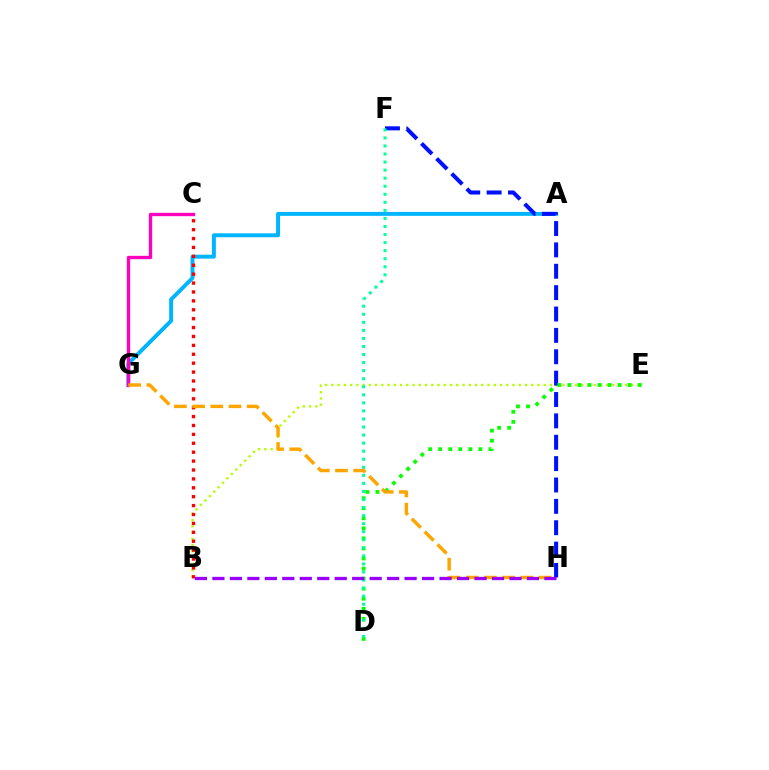{('B', 'E'): [{'color': '#b3ff00', 'line_style': 'dotted', 'thickness': 1.7}], ('A', 'G'): [{'color': '#00b5ff', 'line_style': 'solid', 'thickness': 2.83}], ('C', 'G'): [{'color': '#ff00bd', 'line_style': 'solid', 'thickness': 2.41}], ('F', 'H'): [{'color': '#0010ff', 'line_style': 'dashed', 'thickness': 2.9}], ('B', 'C'): [{'color': '#ff0000', 'line_style': 'dotted', 'thickness': 2.42}], ('D', 'E'): [{'color': '#08ff00', 'line_style': 'dotted', 'thickness': 2.73}], ('G', 'H'): [{'color': '#ffa500', 'line_style': 'dashed', 'thickness': 2.47}], ('D', 'F'): [{'color': '#00ff9d', 'line_style': 'dotted', 'thickness': 2.19}], ('B', 'H'): [{'color': '#9b00ff', 'line_style': 'dashed', 'thickness': 2.37}]}